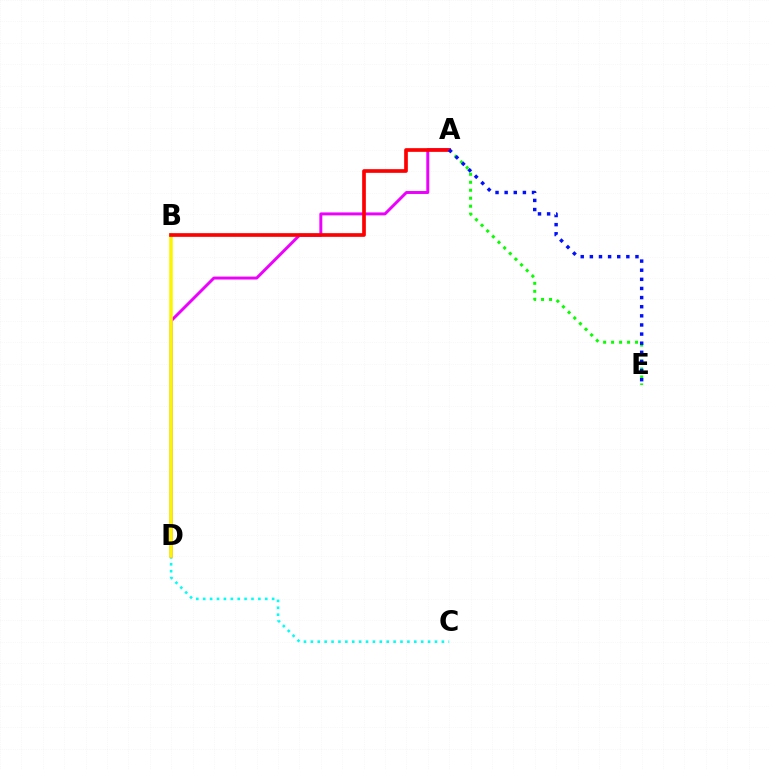{('C', 'D'): [{'color': '#00fff6', 'line_style': 'dotted', 'thickness': 1.87}], ('A', 'D'): [{'color': '#ee00ff', 'line_style': 'solid', 'thickness': 2.13}], ('A', 'E'): [{'color': '#08ff00', 'line_style': 'dotted', 'thickness': 2.17}, {'color': '#0010ff', 'line_style': 'dotted', 'thickness': 2.48}], ('B', 'D'): [{'color': '#fcf500', 'line_style': 'solid', 'thickness': 2.56}], ('A', 'B'): [{'color': '#ff0000', 'line_style': 'solid', 'thickness': 2.65}]}